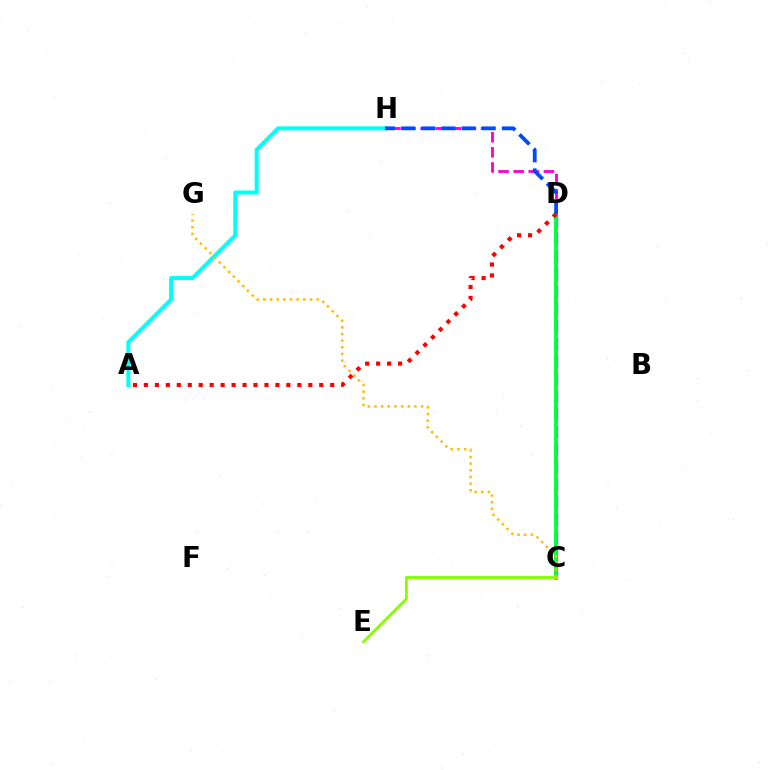{('C', 'D'): [{'color': '#7200ff', 'line_style': 'dashed', 'thickness': 2.38}, {'color': '#00ff39', 'line_style': 'solid', 'thickness': 2.78}], ('A', 'H'): [{'color': '#00fff6', 'line_style': 'solid', 'thickness': 2.87}], ('A', 'D'): [{'color': '#ff0000', 'line_style': 'dotted', 'thickness': 2.98}], ('C', 'E'): [{'color': '#84ff00', 'line_style': 'solid', 'thickness': 2.06}], ('D', 'H'): [{'color': '#ff00cf', 'line_style': 'dashed', 'thickness': 2.05}, {'color': '#004bff', 'line_style': 'dashed', 'thickness': 2.74}], ('C', 'G'): [{'color': '#ffbd00', 'line_style': 'dotted', 'thickness': 1.81}]}